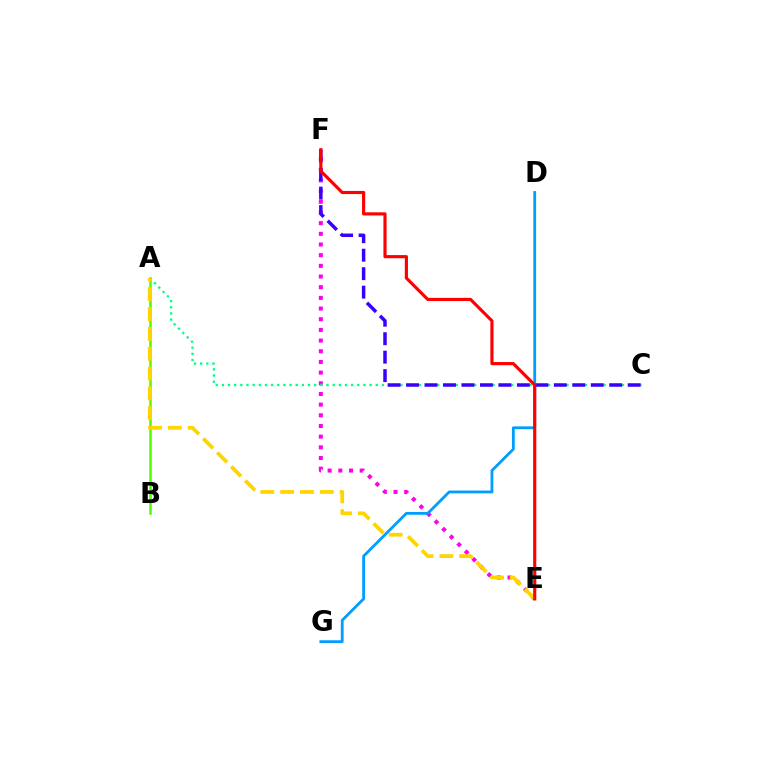{('E', 'F'): [{'color': '#ff00ed', 'line_style': 'dotted', 'thickness': 2.9}, {'color': '#ff0000', 'line_style': 'solid', 'thickness': 2.27}], ('A', 'B'): [{'color': '#4fff00', 'line_style': 'solid', 'thickness': 1.81}], ('A', 'C'): [{'color': '#00ff86', 'line_style': 'dotted', 'thickness': 1.67}], ('C', 'F'): [{'color': '#3700ff', 'line_style': 'dashed', 'thickness': 2.51}], ('A', 'E'): [{'color': '#ffd500', 'line_style': 'dashed', 'thickness': 2.69}], ('D', 'G'): [{'color': '#009eff', 'line_style': 'solid', 'thickness': 2.01}]}